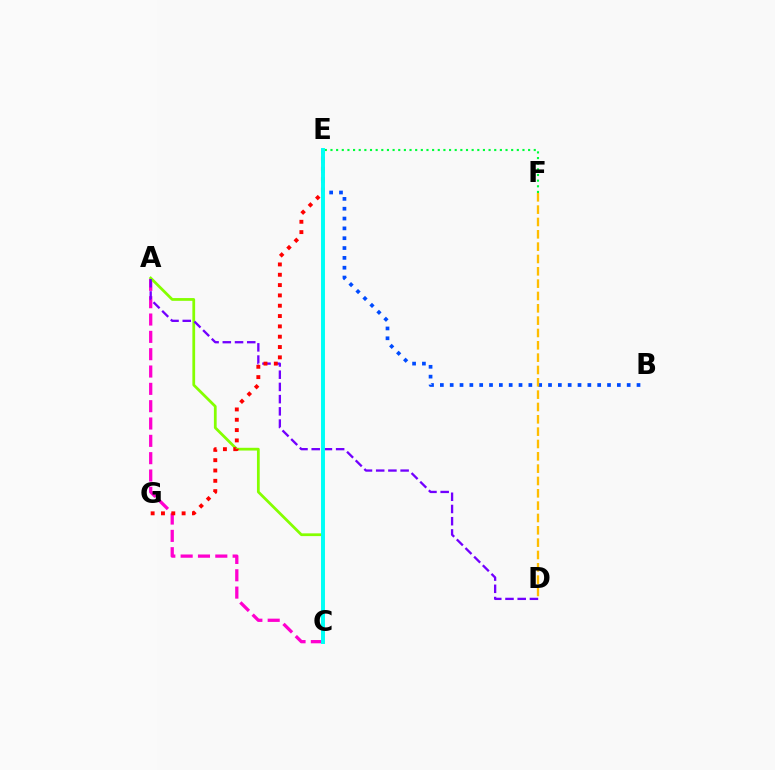{('E', 'F'): [{'color': '#00ff39', 'line_style': 'dotted', 'thickness': 1.53}], ('A', 'C'): [{'color': '#ff00cf', 'line_style': 'dashed', 'thickness': 2.35}, {'color': '#84ff00', 'line_style': 'solid', 'thickness': 1.98}], ('B', 'E'): [{'color': '#004bff', 'line_style': 'dotted', 'thickness': 2.67}], ('A', 'D'): [{'color': '#7200ff', 'line_style': 'dashed', 'thickness': 1.66}], ('E', 'G'): [{'color': '#ff0000', 'line_style': 'dotted', 'thickness': 2.8}], ('D', 'F'): [{'color': '#ffbd00', 'line_style': 'dashed', 'thickness': 1.68}], ('C', 'E'): [{'color': '#00fff6', 'line_style': 'solid', 'thickness': 2.84}]}